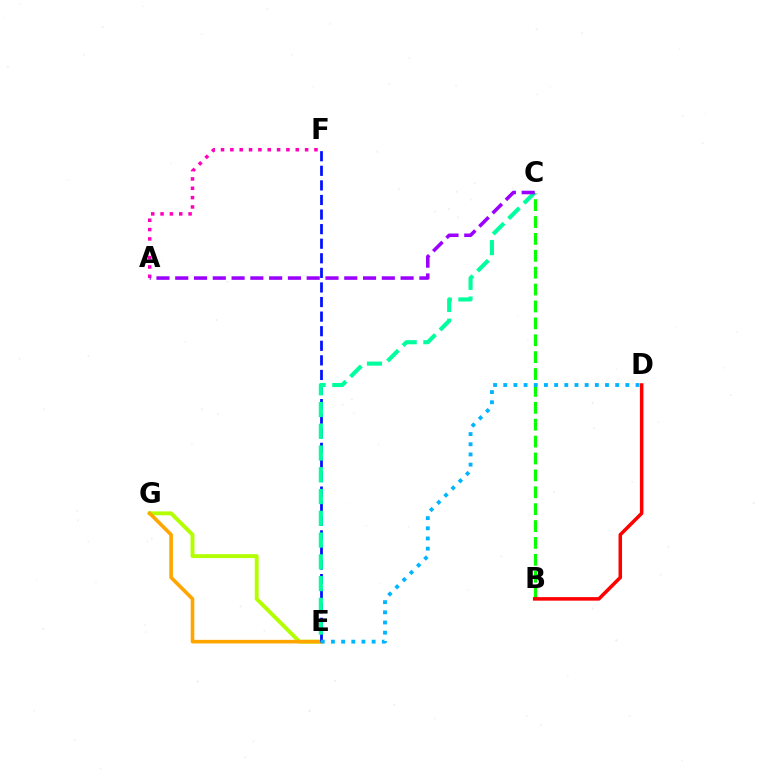{('B', 'C'): [{'color': '#08ff00', 'line_style': 'dashed', 'thickness': 2.29}], ('E', 'G'): [{'color': '#b3ff00', 'line_style': 'solid', 'thickness': 2.82}, {'color': '#ffa500', 'line_style': 'solid', 'thickness': 2.6}], ('E', 'F'): [{'color': '#0010ff', 'line_style': 'dashed', 'thickness': 1.98}], ('C', 'E'): [{'color': '#00ff9d', 'line_style': 'dashed', 'thickness': 2.96}], ('A', 'F'): [{'color': '#ff00bd', 'line_style': 'dotted', 'thickness': 2.54}], ('A', 'C'): [{'color': '#9b00ff', 'line_style': 'dashed', 'thickness': 2.55}], ('D', 'E'): [{'color': '#00b5ff', 'line_style': 'dotted', 'thickness': 2.76}], ('B', 'D'): [{'color': '#ff0000', 'line_style': 'solid', 'thickness': 2.54}]}